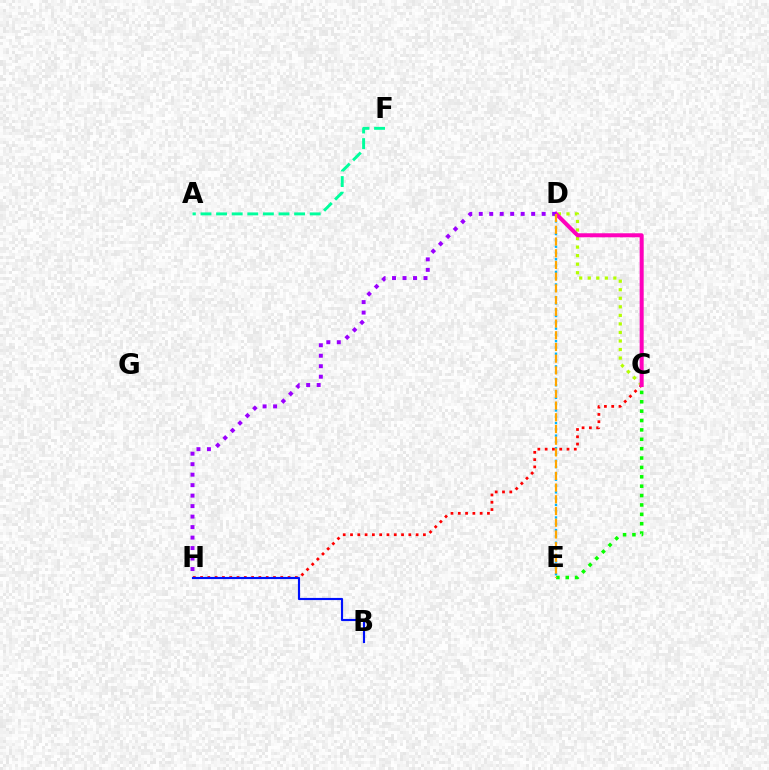{('D', 'E'): [{'color': '#00b5ff', 'line_style': 'dotted', 'thickness': 1.71}, {'color': '#ffa500', 'line_style': 'dashed', 'thickness': 1.59}], ('A', 'F'): [{'color': '#00ff9d', 'line_style': 'dashed', 'thickness': 2.12}], ('C', 'H'): [{'color': '#ff0000', 'line_style': 'dotted', 'thickness': 1.98}], ('C', 'D'): [{'color': '#b3ff00', 'line_style': 'dotted', 'thickness': 2.32}, {'color': '#ff00bd', 'line_style': 'solid', 'thickness': 2.89}], ('D', 'H'): [{'color': '#9b00ff', 'line_style': 'dotted', 'thickness': 2.85}], ('B', 'H'): [{'color': '#0010ff', 'line_style': 'solid', 'thickness': 1.55}], ('C', 'E'): [{'color': '#08ff00', 'line_style': 'dotted', 'thickness': 2.55}]}